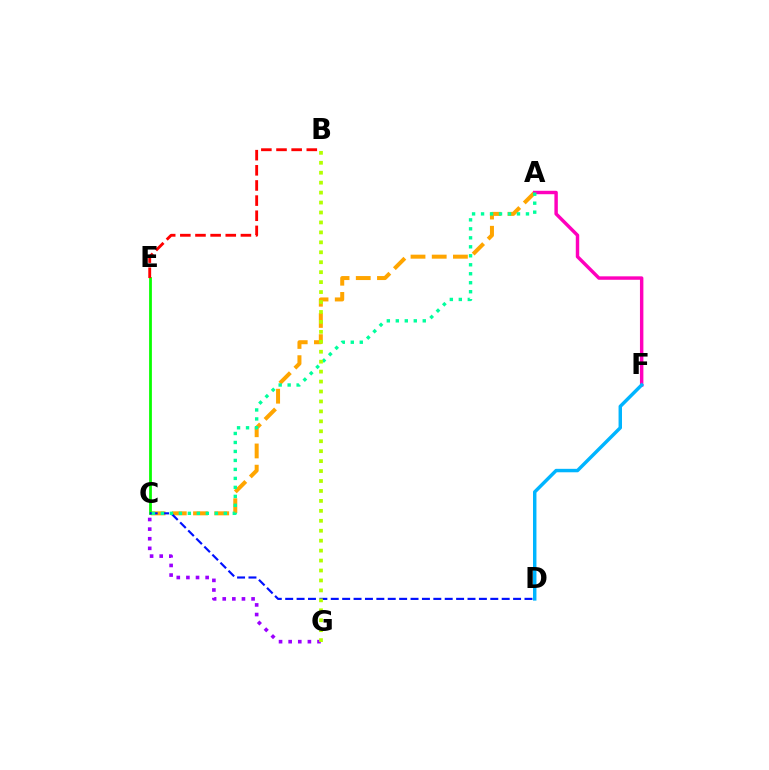{('A', 'C'): [{'color': '#ffa500', 'line_style': 'dashed', 'thickness': 2.88}, {'color': '#00ff9d', 'line_style': 'dotted', 'thickness': 2.44}], ('A', 'F'): [{'color': '#ff00bd', 'line_style': 'solid', 'thickness': 2.47}], ('C', 'E'): [{'color': '#08ff00', 'line_style': 'solid', 'thickness': 1.99}], ('D', 'F'): [{'color': '#00b5ff', 'line_style': 'solid', 'thickness': 2.48}], ('C', 'D'): [{'color': '#0010ff', 'line_style': 'dashed', 'thickness': 1.55}], ('B', 'E'): [{'color': '#ff0000', 'line_style': 'dashed', 'thickness': 2.06}], ('C', 'G'): [{'color': '#9b00ff', 'line_style': 'dotted', 'thickness': 2.61}], ('B', 'G'): [{'color': '#b3ff00', 'line_style': 'dotted', 'thickness': 2.7}]}